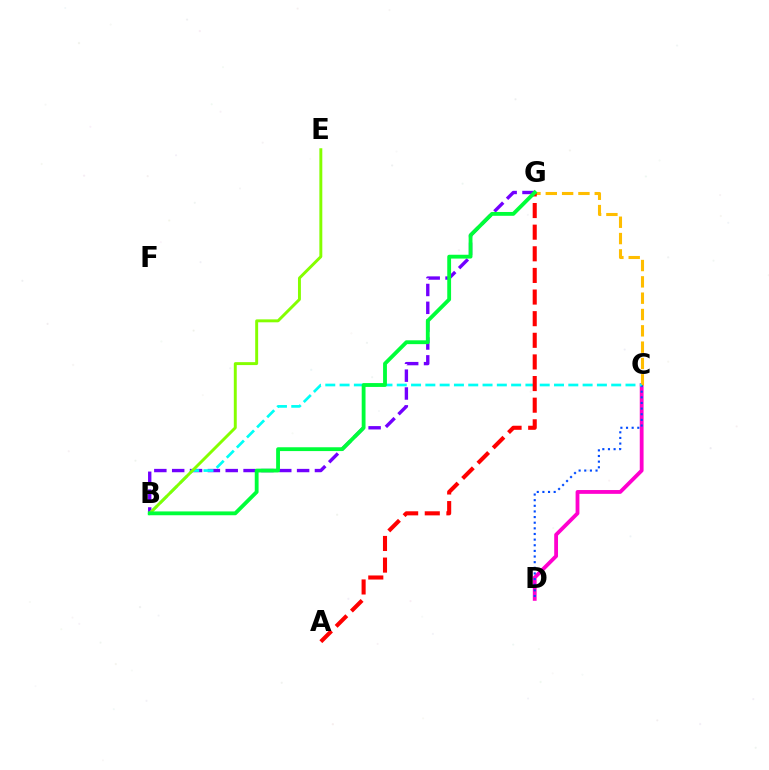{('C', 'D'): [{'color': '#ff00cf', 'line_style': 'solid', 'thickness': 2.74}, {'color': '#004bff', 'line_style': 'dotted', 'thickness': 1.53}], ('C', 'G'): [{'color': '#ffbd00', 'line_style': 'dashed', 'thickness': 2.22}], ('B', 'G'): [{'color': '#7200ff', 'line_style': 'dashed', 'thickness': 2.42}, {'color': '#00ff39', 'line_style': 'solid', 'thickness': 2.75}], ('B', 'C'): [{'color': '#00fff6', 'line_style': 'dashed', 'thickness': 1.94}], ('A', 'G'): [{'color': '#ff0000', 'line_style': 'dashed', 'thickness': 2.94}], ('B', 'E'): [{'color': '#84ff00', 'line_style': 'solid', 'thickness': 2.11}]}